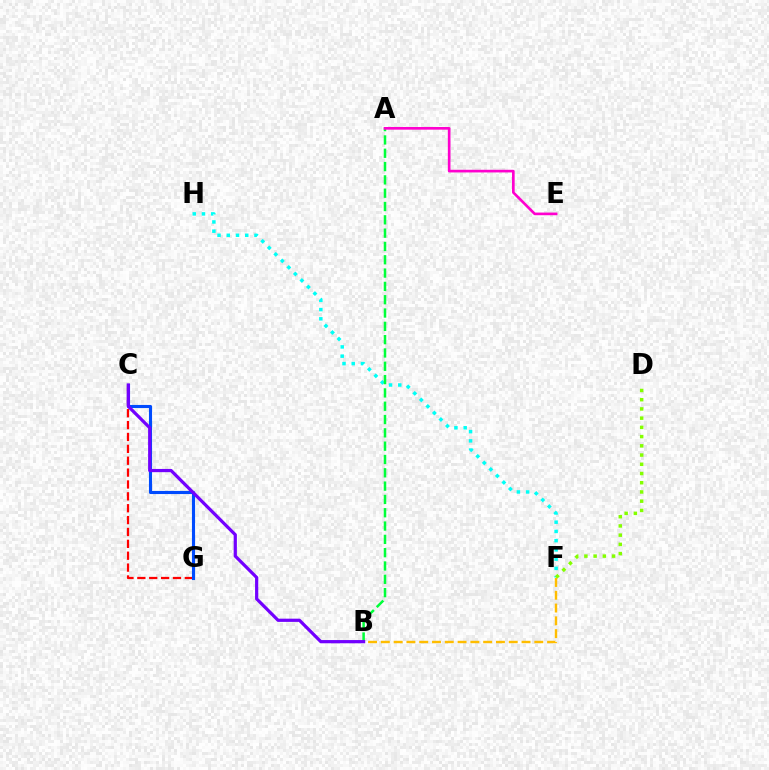{('C', 'G'): [{'color': '#ff0000', 'line_style': 'dashed', 'thickness': 1.61}, {'color': '#004bff', 'line_style': 'solid', 'thickness': 2.24}], ('F', 'H'): [{'color': '#00fff6', 'line_style': 'dotted', 'thickness': 2.51}], ('D', 'F'): [{'color': '#84ff00', 'line_style': 'dotted', 'thickness': 2.51}], ('A', 'B'): [{'color': '#00ff39', 'line_style': 'dashed', 'thickness': 1.81}], ('B', 'F'): [{'color': '#ffbd00', 'line_style': 'dashed', 'thickness': 1.74}], ('B', 'C'): [{'color': '#7200ff', 'line_style': 'solid', 'thickness': 2.31}], ('A', 'E'): [{'color': '#ff00cf', 'line_style': 'solid', 'thickness': 1.92}]}